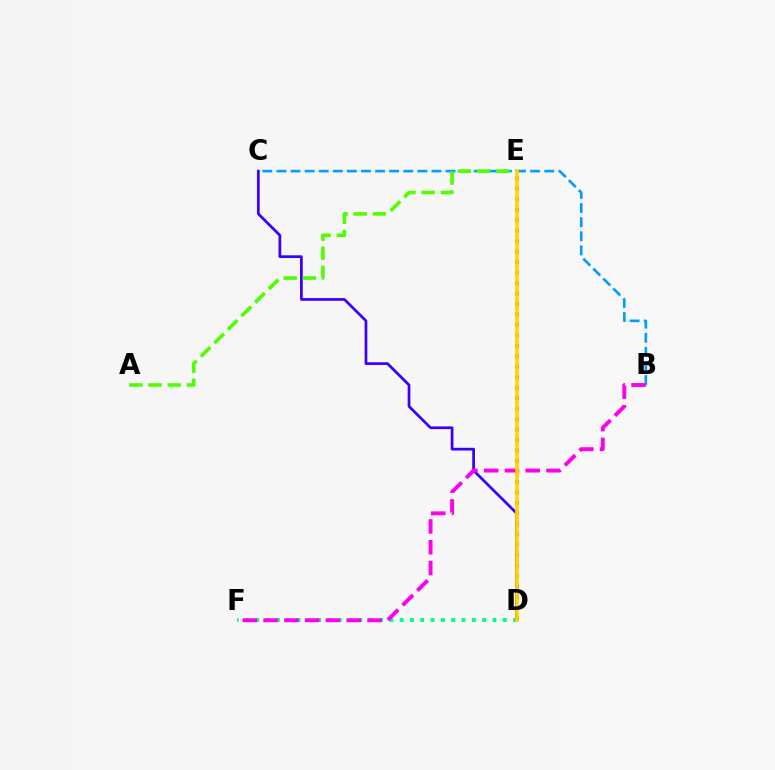{('C', 'D'): [{'color': '#3700ff', 'line_style': 'solid', 'thickness': 1.96}], ('D', 'F'): [{'color': '#00ff86', 'line_style': 'dotted', 'thickness': 2.8}], ('B', 'C'): [{'color': '#009eff', 'line_style': 'dashed', 'thickness': 1.92}], ('B', 'F'): [{'color': '#ff00ed', 'line_style': 'dashed', 'thickness': 2.82}], ('A', 'E'): [{'color': '#4fff00', 'line_style': 'dashed', 'thickness': 2.61}], ('D', 'E'): [{'color': '#ff0000', 'line_style': 'dotted', 'thickness': 2.84}, {'color': '#ffd500', 'line_style': 'solid', 'thickness': 2.55}]}